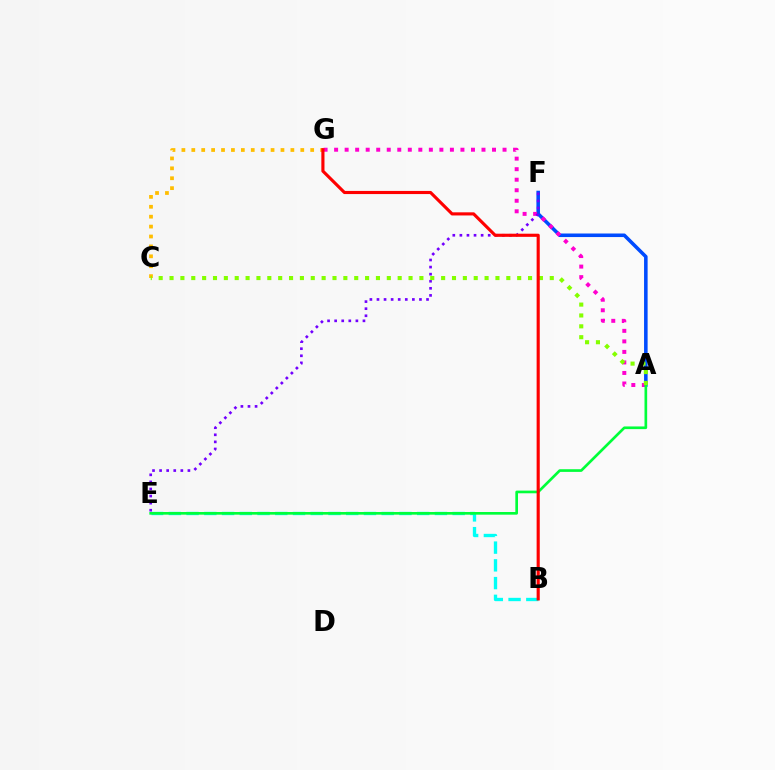{('C', 'G'): [{'color': '#ffbd00', 'line_style': 'dotted', 'thickness': 2.69}], ('B', 'E'): [{'color': '#00fff6', 'line_style': 'dashed', 'thickness': 2.41}], ('A', 'F'): [{'color': '#004bff', 'line_style': 'solid', 'thickness': 2.56}], ('A', 'G'): [{'color': '#ff00cf', 'line_style': 'dotted', 'thickness': 2.86}], ('A', 'E'): [{'color': '#00ff39', 'line_style': 'solid', 'thickness': 1.92}], ('E', 'F'): [{'color': '#7200ff', 'line_style': 'dotted', 'thickness': 1.92}], ('A', 'C'): [{'color': '#84ff00', 'line_style': 'dotted', 'thickness': 2.95}], ('B', 'G'): [{'color': '#ff0000', 'line_style': 'solid', 'thickness': 2.25}]}